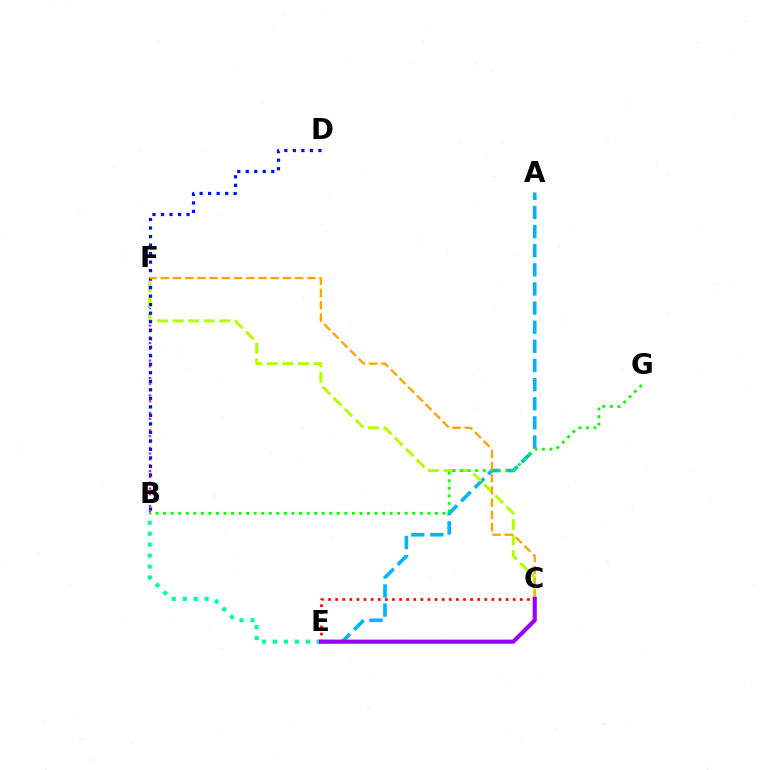{('B', 'F'): [{'color': '#ff00bd', 'line_style': 'dotted', 'thickness': 1.58}], ('A', 'E'): [{'color': '#00b5ff', 'line_style': 'dashed', 'thickness': 2.6}], ('C', 'F'): [{'color': '#b3ff00', 'line_style': 'dashed', 'thickness': 2.11}, {'color': '#ffa500', 'line_style': 'dashed', 'thickness': 1.66}], ('B', 'E'): [{'color': '#00ff9d', 'line_style': 'dotted', 'thickness': 2.98}], ('C', 'E'): [{'color': '#ff0000', 'line_style': 'dotted', 'thickness': 1.93}, {'color': '#9b00ff', 'line_style': 'solid', 'thickness': 2.99}], ('B', 'D'): [{'color': '#0010ff', 'line_style': 'dotted', 'thickness': 2.31}], ('B', 'G'): [{'color': '#08ff00', 'line_style': 'dotted', 'thickness': 2.05}]}